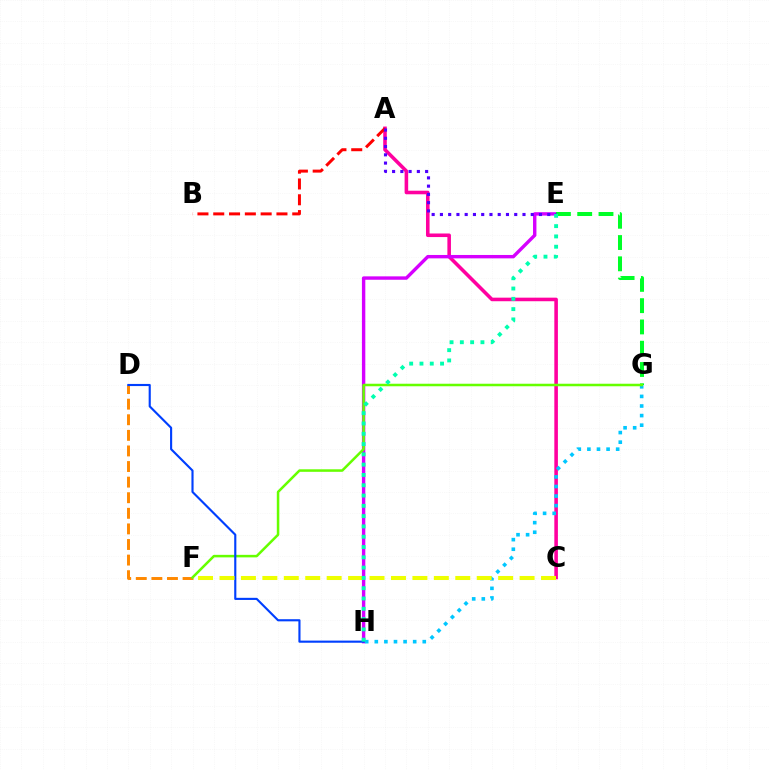{('A', 'C'): [{'color': '#ff00a0', 'line_style': 'solid', 'thickness': 2.57}], ('A', 'B'): [{'color': '#ff0000', 'line_style': 'dashed', 'thickness': 2.15}], ('E', 'H'): [{'color': '#d600ff', 'line_style': 'solid', 'thickness': 2.44}, {'color': '#00ffaf', 'line_style': 'dotted', 'thickness': 2.8}], ('D', 'F'): [{'color': '#ff8800', 'line_style': 'dashed', 'thickness': 2.12}], ('G', 'H'): [{'color': '#00c7ff', 'line_style': 'dotted', 'thickness': 2.61}], ('E', 'G'): [{'color': '#00ff27', 'line_style': 'dashed', 'thickness': 2.89}], ('F', 'G'): [{'color': '#66ff00', 'line_style': 'solid', 'thickness': 1.82}], ('D', 'H'): [{'color': '#003fff', 'line_style': 'solid', 'thickness': 1.53}], ('A', 'E'): [{'color': '#4f00ff', 'line_style': 'dotted', 'thickness': 2.24}], ('C', 'F'): [{'color': '#eeff00', 'line_style': 'dashed', 'thickness': 2.91}]}